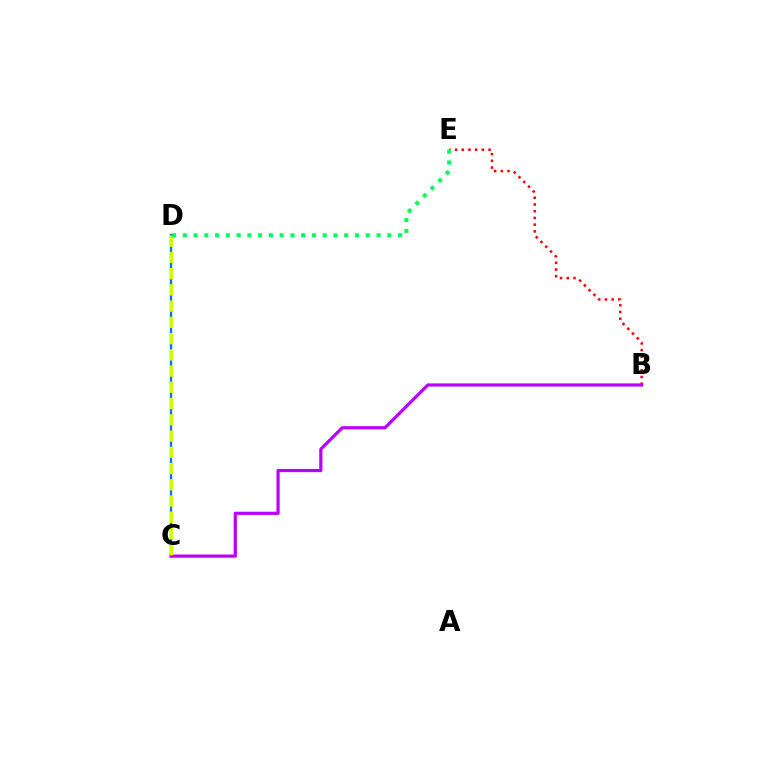{('C', 'D'): [{'color': '#0074ff', 'line_style': 'solid', 'thickness': 1.69}, {'color': '#d1ff00', 'line_style': 'dashed', 'thickness': 2.21}], ('B', 'E'): [{'color': '#ff0000', 'line_style': 'dotted', 'thickness': 1.83}], ('B', 'C'): [{'color': '#b900ff', 'line_style': 'solid', 'thickness': 2.3}], ('D', 'E'): [{'color': '#00ff5c', 'line_style': 'dotted', 'thickness': 2.92}]}